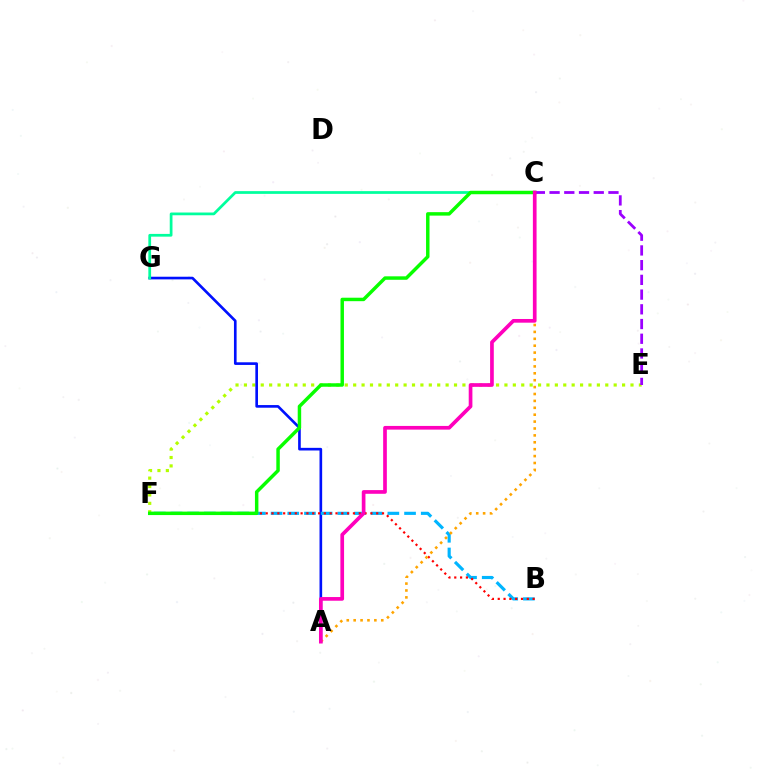{('E', 'F'): [{'color': '#b3ff00', 'line_style': 'dotted', 'thickness': 2.28}], ('A', 'G'): [{'color': '#0010ff', 'line_style': 'solid', 'thickness': 1.91}], ('B', 'F'): [{'color': '#00b5ff', 'line_style': 'dashed', 'thickness': 2.27}, {'color': '#ff0000', 'line_style': 'dotted', 'thickness': 1.58}], ('C', 'G'): [{'color': '#00ff9d', 'line_style': 'solid', 'thickness': 1.97}], ('A', 'C'): [{'color': '#ffa500', 'line_style': 'dotted', 'thickness': 1.87}, {'color': '#ff00bd', 'line_style': 'solid', 'thickness': 2.65}], ('C', 'F'): [{'color': '#08ff00', 'line_style': 'solid', 'thickness': 2.49}], ('C', 'E'): [{'color': '#9b00ff', 'line_style': 'dashed', 'thickness': 2.0}]}